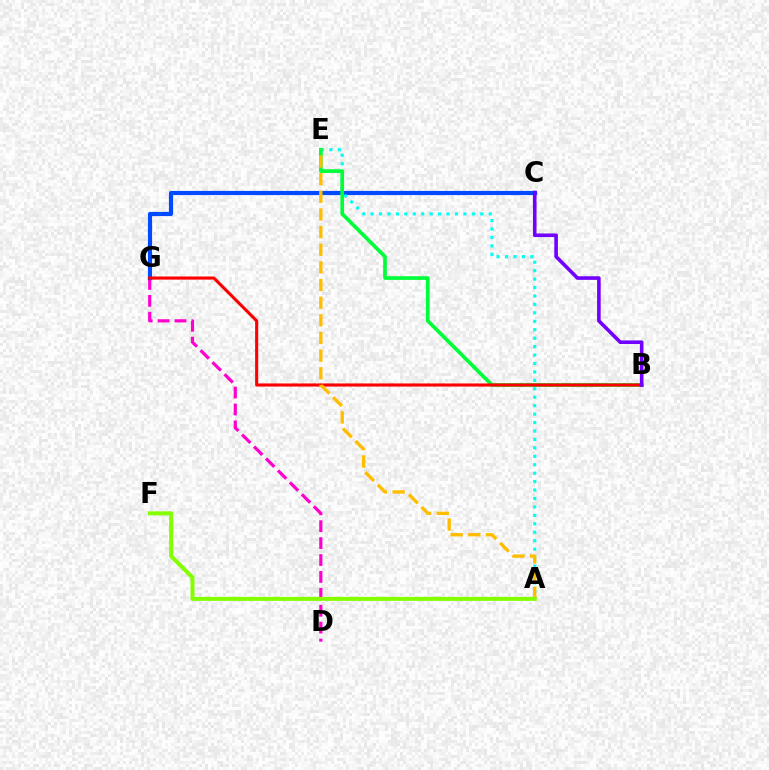{('D', 'G'): [{'color': '#ff00cf', 'line_style': 'dashed', 'thickness': 2.3}], ('C', 'G'): [{'color': '#004bff', 'line_style': 'solid', 'thickness': 3.0}], ('A', 'E'): [{'color': '#00fff6', 'line_style': 'dotted', 'thickness': 2.29}, {'color': '#ffbd00', 'line_style': 'dashed', 'thickness': 2.4}], ('B', 'E'): [{'color': '#00ff39', 'line_style': 'solid', 'thickness': 2.66}], ('B', 'G'): [{'color': '#ff0000', 'line_style': 'solid', 'thickness': 2.24}], ('A', 'F'): [{'color': '#84ff00', 'line_style': 'solid', 'thickness': 2.87}], ('B', 'C'): [{'color': '#7200ff', 'line_style': 'solid', 'thickness': 2.6}]}